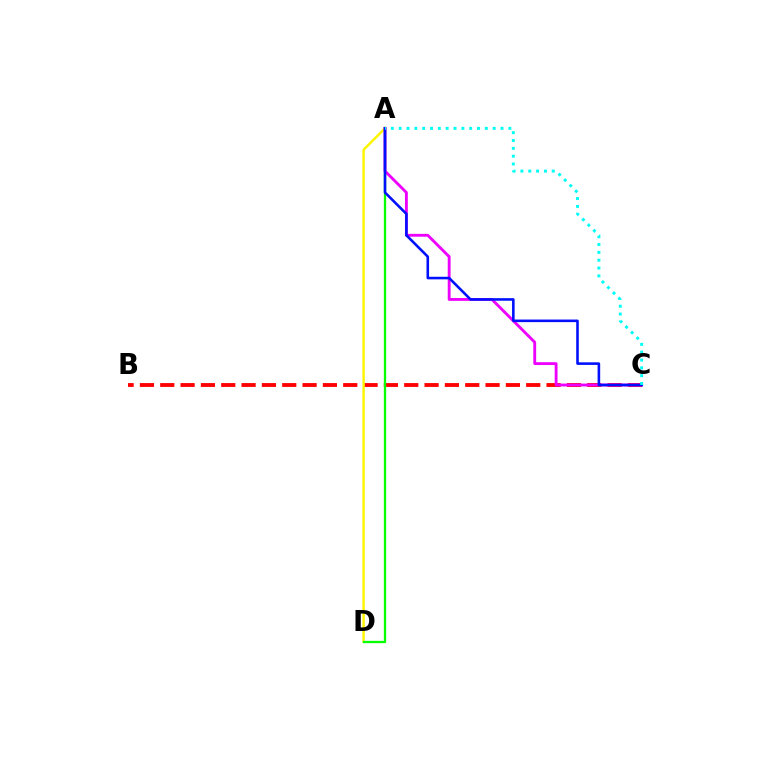{('B', 'C'): [{'color': '#ff0000', 'line_style': 'dashed', 'thickness': 2.76}], ('A', 'D'): [{'color': '#fcf500', 'line_style': 'solid', 'thickness': 1.76}, {'color': '#08ff00', 'line_style': 'solid', 'thickness': 1.67}], ('A', 'C'): [{'color': '#ee00ff', 'line_style': 'solid', 'thickness': 2.05}, {'color': '#0010ff', 'line_style': 'solid', 'thickness': 1.86}, {'color': '#00fff6', 'line_style': 'dotted', 'thickness': 2.13}]}